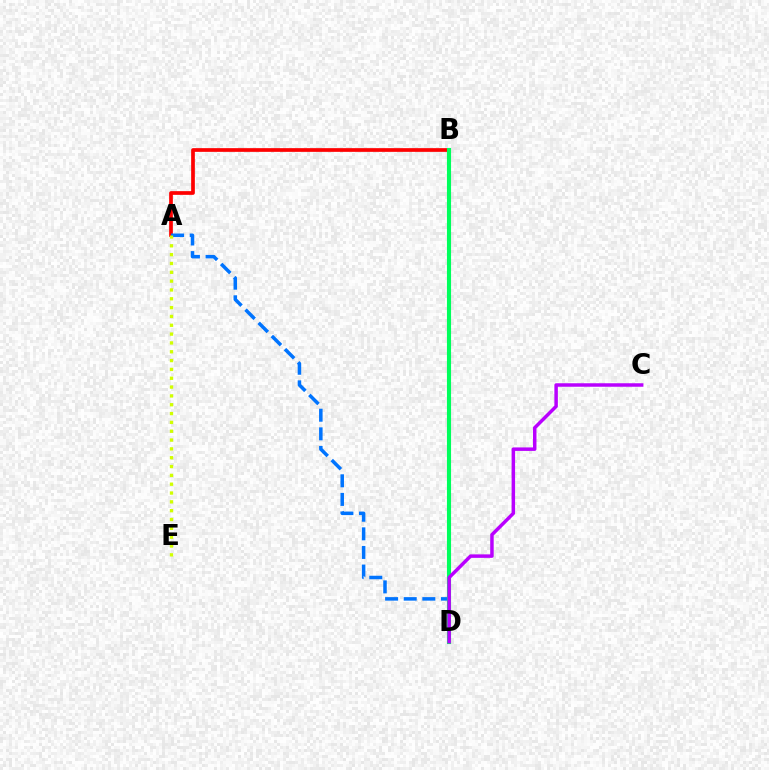{('A', 'B'): [{'color': '#ff0000', 'line_style': 'solid', 'thickness': 2.67}], ('A', 'D'): [{'color': '#0074ff', 'line_style': 'dashed', 'thickness': 2.53}], ('B', 'D'): [{'color': '#00ff5c', 'line_style': 'solid', 'thickness': 2.97}], ('A', 'E'): [{'color': '#d1ff00', 'line_style': 'dotted', 'thickness': 2.4}], ('C', 'D'): [{'color': '#b900ff', 'line_style': 'solid', 'thickness': 2.51}]}